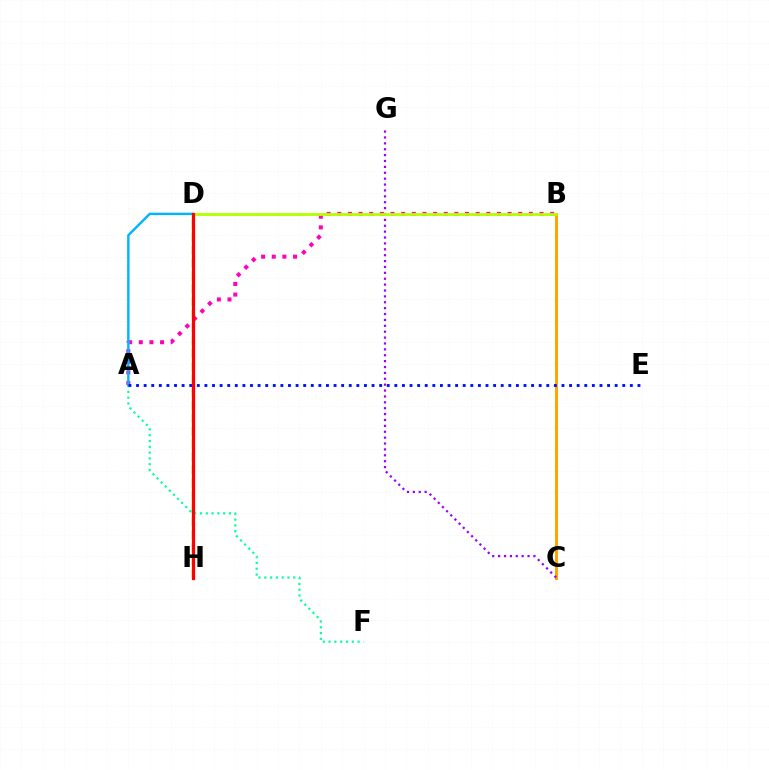{('A', 'B'): [{'color': '#ff00bd', 'line_style': 'dotted', 'thickness': 2.89}], ('A', 'F'): [{'color': '#00ff9d', 'line_style': 'dotted', 'thickness': 1.58}], ('B', 'C'): [{'color': '#ffa500', 'line_style': 'solid', 'thickness': 2.14}], ('C', 'G'): [{'color': '#9b00ff', 'line_style': 'dotted', 'thickness': 1.6}], ('A', 'D'): [{'color': '#00b5ff', 'line_style': 'solid', 'thickness': 1.74}], ('B', 'D'): [{'color': '#b3ff00', 'line_style': 'solid', 'thickness': 2.04}], ('D', 'H'): [{'color': '#08ff00', 'line_style': 'dashed', 'thickness': 1.76}, {'color': '#ff0000', 'line_style': 'solid', 'thickness': 2.32}], ('A', 'E'): [{'color': '#0010ff', 'line_style': 'dotted', 'thickness': 2.06}]}